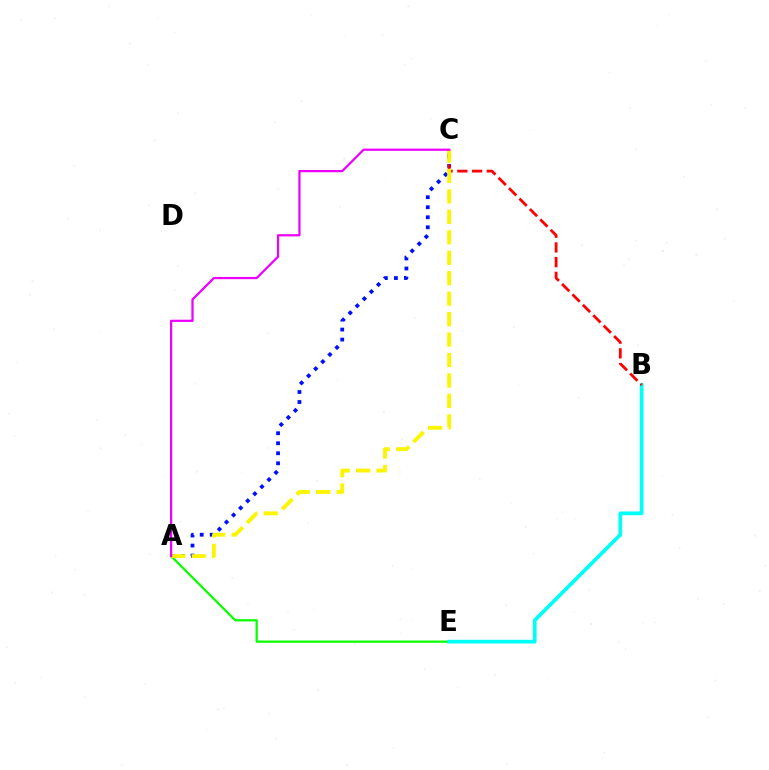{('A', 'E'): [{'color': '#08ff00', 'line_style': 'solid', 'thickness': 1.62}], ('B', 'E'): [{'color': '#00fff6', 'line_style': 'solid', 'thickness': 2.68}], ('A', 'C'): [{'color': '#0010ff', 'line_style': 'dotted', 'thickness': 2.72}, {'color': '#fcf500', 'line_style': 'dashed', 'thickness': 2.78}, {'color': '#ee00ff', 'line_style': 'solid', 'thickness': 1.61}], ('B', 'C'): [{'color': '#ff0000', 'line_style': 'dashed', 'thickness': 2.0}]}